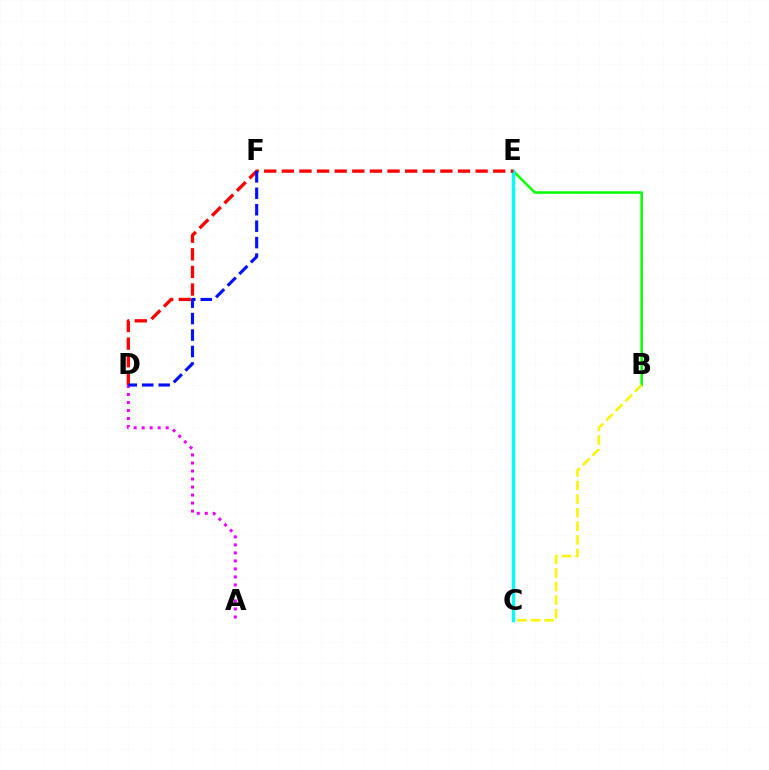{('B', 'E'): [{'color': '#08ff00', 'line_style': 'solid', 'thickness': 1.81}], ('C', 'E'): [{'color': '#00fff6', 'line_style': 'solid', 'thickness': 2.47}], ('B', 'C'): [{'color': '#fcf500', 'line_style': 'dashed', 'thickness': 1.85}], ('D', 'E'): [{'color': '#ff0000', 'line_style': 'dashed', 'thickness': 2.39}], ('A', 'D'): [{'color': '#ee00ff', 'line_style': 'dotted', 'thickness': 2.18}], ('D', 'F'): [{'color': '#0010ff', 'line_style': 'dashed', 'thickness': 2.23}]}